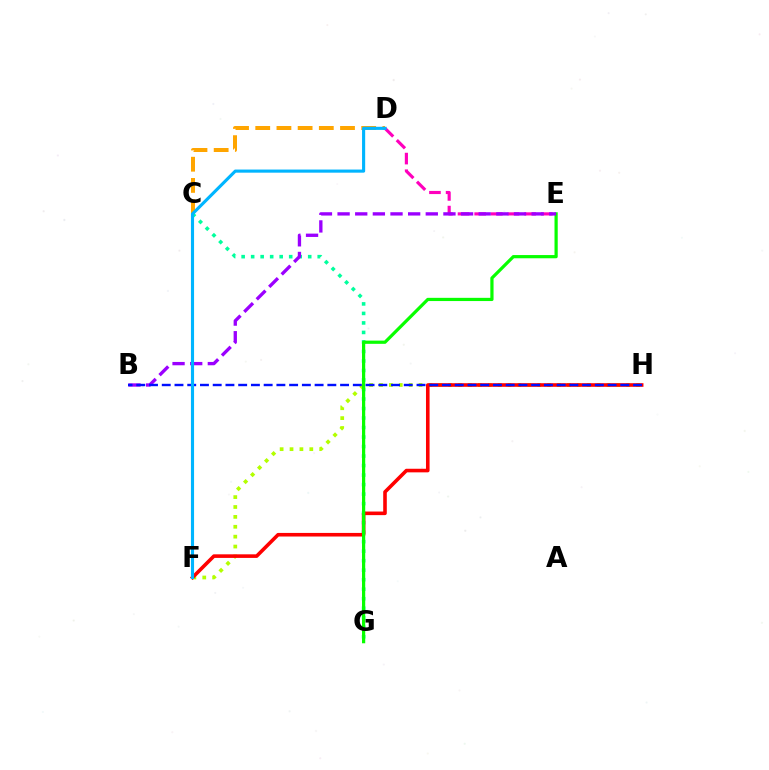{('C', 'D'): [{'color': '#ffa500', 'line_style': 'dashed', 'thickness': 2.88}], ('C', 'G'): [{'color': '#00ff9d', 'line_style': 'dotted', 'thickness': 2.58}], ('F', 'H'): [{'color': '#b3ff00', 'line_style': 'dotted', 'thickness': 2.69}, {'color': '#ff0000', 'line_style': 'solid', 'thickness': 2.59}], ('E', 'G'): [{'color': '#08ff00', 'line_style': 'solid', 'thickness': 2.31}], ('D', 'E'): [{'color': '#ff00bd', 'line_style': 'dashed', 'thickness': 2.26}], ('B', 'E'): [{'color': '#9b00ff', 'line_style': 'dashed', 'thickness': 2.4}], ('B', 'H'): [{'color': '#0010ff', 'line_style': 'dashed', 'thickness': 1.73}], ('D', 'F'): [{'color': '#00b5ff', 'line_style': 'solid', 'thickness': 2.25}]}